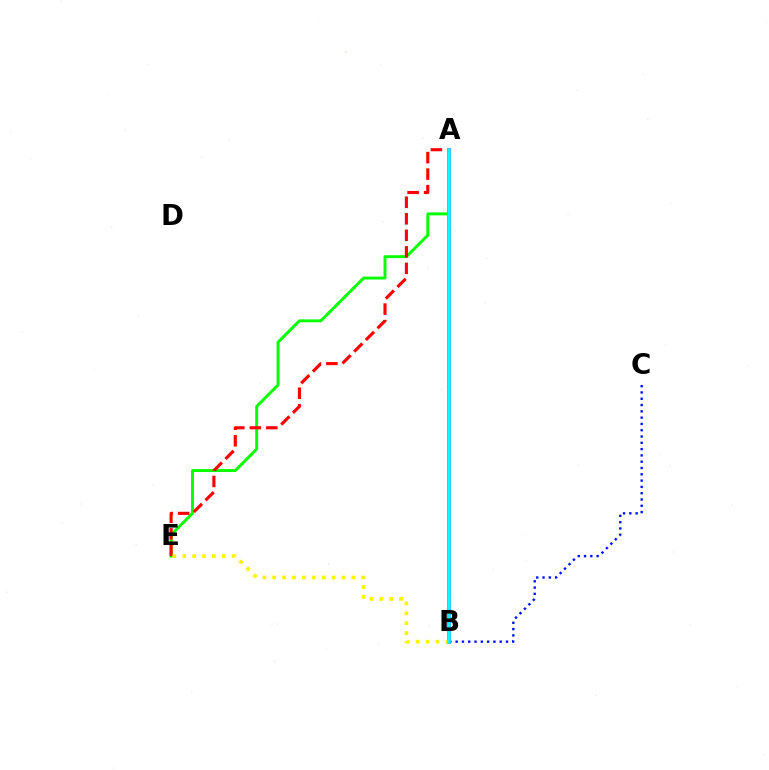{('A', 'E'): [{'color': '#08ff00', 'line_style': 'solid', 'thickness': 2.11}, {'color': '#ff0000', 'line_style': 'dashed', 'thickness': 2.24}], ('A', 'B'): [{'color': '#ee00ff', 'line_style': 'solid', 'thickness': 2.88}, {'color': '#00fff6', 'line_style': 'solid', 'thickness': 2.56}], ('B', 'C'): [{'color': '#0010ff', 'line_style': 'dotted', 'thickness': 1.71}], ('B', 'E'): [{'color': '#fcf500', 'line_style': 'dotted', 'thickness': 2.69}]}